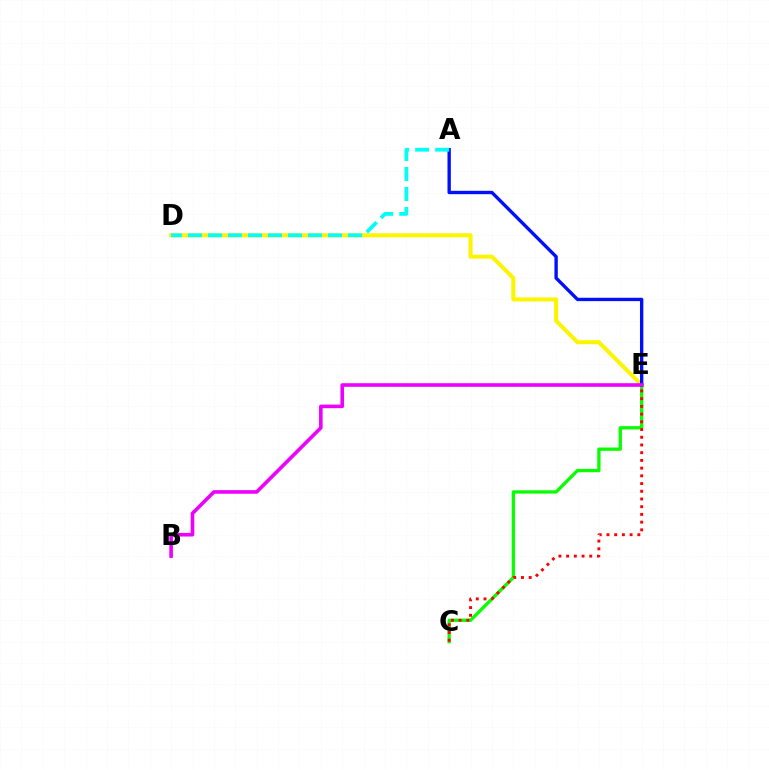{('D', 'E'): [{'color': '#fcf500', 'line_style': 'solid', 'thickness': 2.91}], ('C', 'E'): [{'color': '#08ff00', 'line_style': 'solid', 'thickness': 2.38}, {'color': '#ff0000', 'line_style': 'dotted', 'thickness': 2.1}], ('A', 'E'): [{'color': '#0010ff', 'line_style': 'solid', 'thickness': 2.42}], ('B', 'E'): [{'color': '#ee00ff', 'line_style': 'solid', 'thickness': 2.59}], ('A', 'D'): [{'color': '#00fff6', 'line_style': 'dashed', 'thickness': 2.72}]}